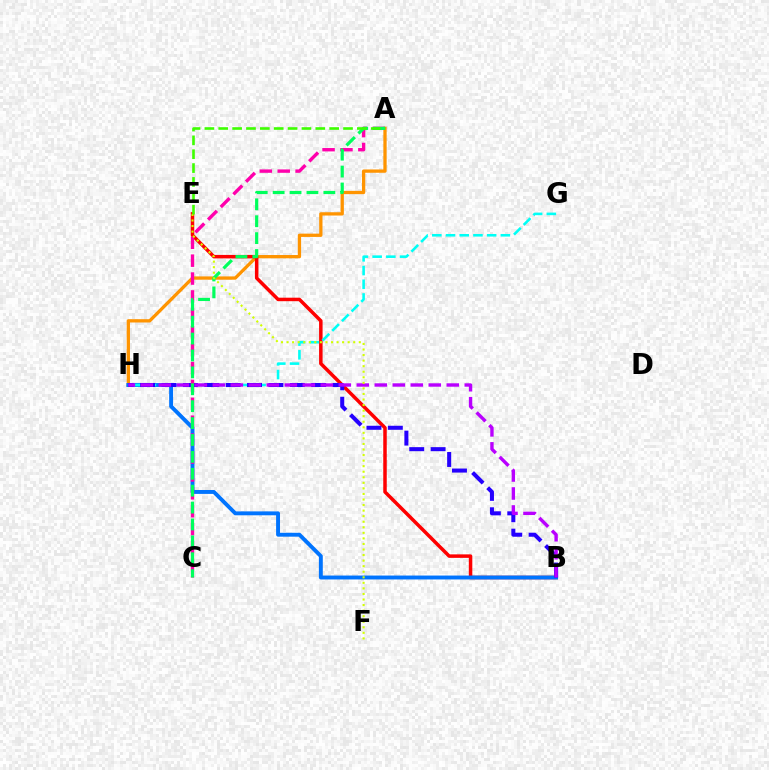{('A', 'H'): [{'color': '#ff9400', 'line_style': 'solid', 'thickness': 2.37}], ('B', 'E'): [{'color': '#ff0000', 'line_style': 'solid', 'thickness': 2.52}], ('B', 'H'): [{'color': '#0074ff', 'line_style': 'solid', 'thickness': 2.81}, {'color': '#2500ff', 'line_style': 'dashed', 'thickness': 2.9}, {'color': '#b900ff', 'line_style': 'dashed', 'thickness': 2.44}], ('G', 'H'): [{'color': '#00fff6', 'line_style': 'dashed', 'thickness': 1.86}], ('A', 'C'): [{'color': '#ff00ac', 'line_style': 'dashed', 'thickness': 2.43}, {'color': '#00ff5c', 'line_style': 'dashed', 'thickness': 2.3}], ('E', 'F'): [{'color': '#d1ff00', 'line_style': 'dotted', 'thickness': 1.51}], ('A', 'E'): [{'color': '#3dff00', 'line_style': 'dashed', 'thickness': 1.88}]}